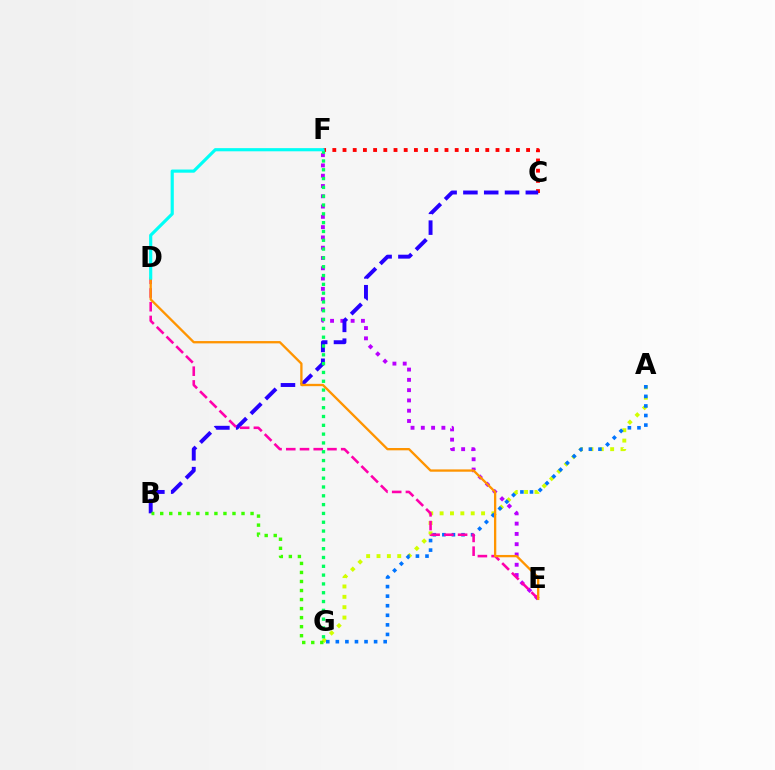{('E', 'F'): [{'color': '#b900ff', 'line_style': 'dotted', 'thickness': 2.79}], ('A', 'G'): [{'color': '#d1ff00', 'line_style': 'dotted', 'thickness': 2.82}, {'color': '#0074ff', 'line_style': 'dotted', 'thickness': 2.6}], ('C', 'F'): [{'color': '#ff0000', 'line_style': 'dotted', 'thickness': 2.77}], ('B', 'C'): [{'color': '#2500ff', 'line_style': 'dashed', 'thickness': 2.83}], ('D', 'E'): [{'color': '#ff00ac', 'line_style': 'dashed', 'thickness': 1.87}, {'color': '#ff9400', 'line_style': 'solid', 'thickness': 1.67}], ('F', 'G'): [{'color': '#00ff5c', 'line_style': 'dotted', 'thickness': 2.39}], ('D', 'F'): [{'color': '#00fff6', 'line_style': 'solid', 'thickness': 2.28}], ('B', 'G'): [{'color': '#3dff00', 'line_style': 'dotted', 'thickness': 2.45}]}